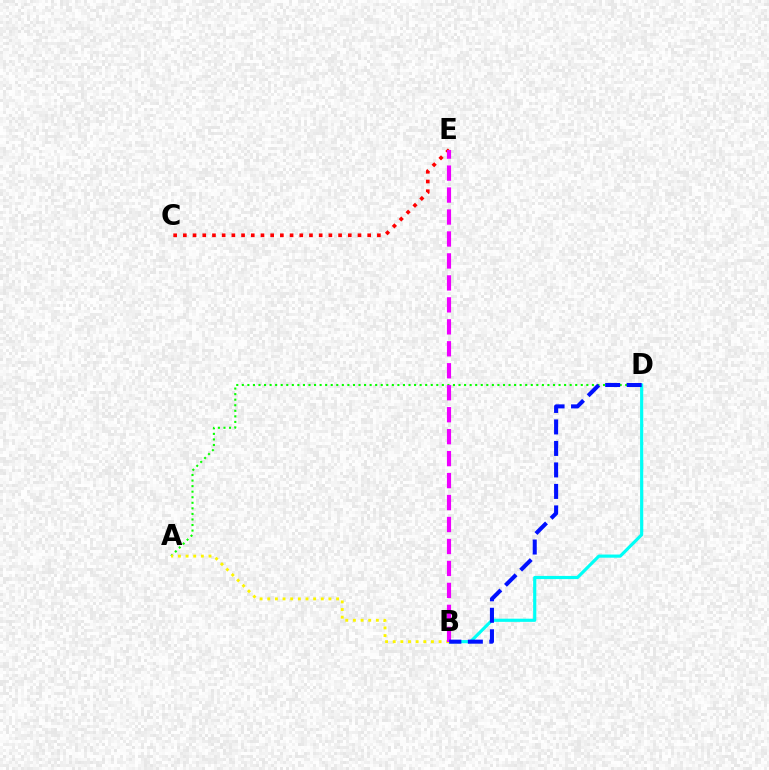{('B', 'D'): [{'color': '#00fff6', 'line_style': 'solid', 'thickness': 2.28}, {'color': '#0010ff', 'line_style': 'dashed', 'thickness': 2.92}], ('C', 'E'): [{'color': '#ff0000', 'line_style': 'dotted', 'thickness': 2.64}], ('A', 'D'): [{'color': '#08ff00', 'line_style': 'dotted', 'thickness': 1.51}], ('A', 'B'): [{'color': '#fcf500', 'line_style': 'dotted', 'thickness': 2.08}], ('B', 'E'): [{'color': '#ee00ff', 'line_style': 'dashed', 'thickness': 2.98}]}